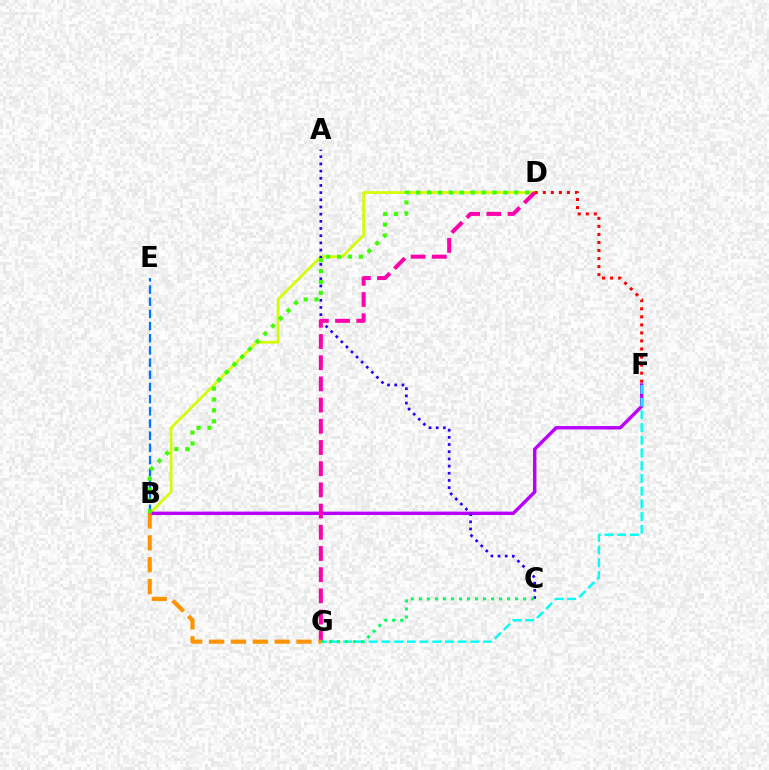{('B', 'D'): [{'color': '#d1ff00', 'line_style': 'solid', 'thickness': 1.92}, {'color': '#3dff00', 'line_style': 'dotted', 'thickness': 2.96}], ('B', 'E'): [{'color': '#0074ff', 'line_style': 'dashed', 'thickness': 1.65}], ('B', 'F'): [{'color': '#b900ff', 'line_style': 'solid', 'thickness': 2.45}], ('F', 'G'): [{'color': '#00fff6', 'line_style': 'dashed', 'thickness': 1.73}], ('A', 'C'): [{'color': '#2500ff', 'line_style': 'dotted', 'thickness': 1.95}], ('D', 'G'): [{'color': '#ff00ac', 'line_style': 'dashed', 'thickness': 2.88}], ('D', 'F'): [{'color': '#ff0000', 'line_style': 'dotted', 'thickness': 2.19}], ('C', 'G'): [{'color': '#00ff5c', 'line_style': 'dotted', 'thickness': 2.18}], ('B', 'G'): [{'color': '#ff9400', 'line_style': 'dashed', 'thickness': 2.97}]}